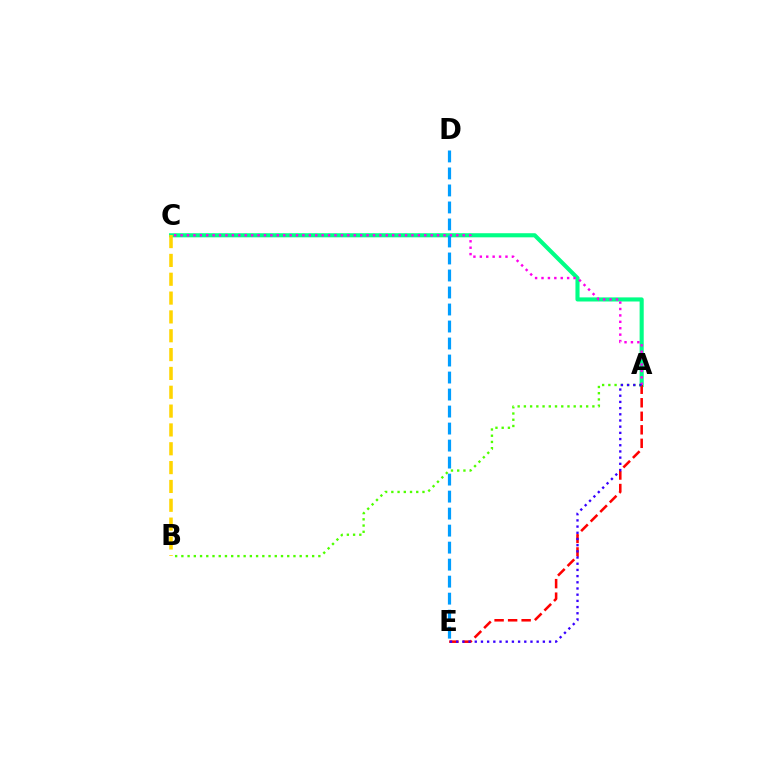{('A', 'C'): [{'color': '#00ff86', 'line_style': 'solid', 'thickness': 2.96}, {'color': '#ff00ed', 'line_style': 'dotted', 'thickness': 1.74}], ('A', 'E'): [{'color': '#ff0000', 'line_style': 'dashed', 'thickness': 1.84}, {'color': '#3700ff', 'line_style': 'dotted', 'thickness': 1.68}], ('A', 'B'): [{'color': '#4fff00', 'line_style': 'dotted', 'thickness': 1.69}], ('B', 'C'): [{'color': '#ffd500', 'line_style': 'dashed', 'thickness': 2.56}], ('D', 'E'): [{'color': '#009eff', 'line_style': 'dashed', 'thickness': 2.31}]}